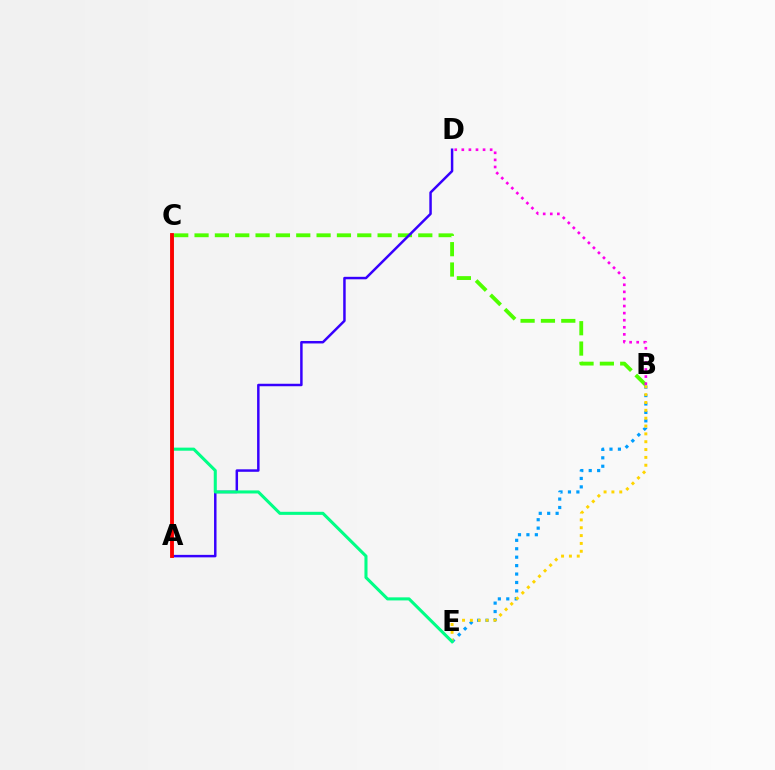{('B', 'C'): [{'color': '#4fff00', 'line_style': 'dashed', 'thickness': 2.76}], ('B', 'E'): [{'color': '#009eff', 'line_style': 'dotted', 'thickness': 2.29}, {'color': '#ffd500', 'line_style': 'dotted', 'thickness': 2.13}], ('A', 'D'): [{'color': '#3700ff', 'line_style': 'solid', 'thickness': 1.79}], ('B', 'D'): [{'color': '#ff00ed', 'line_style': 'dotted', 'thickness': 1.92}], ('C', 'E'): [{'color': '#00ff86', 'line_style': 'solid', 'thickness': 2.21}], ('A', 'C'): [{'color': '#ff0000', 'line_style': 'solid', 'thickness': 2.77}]}